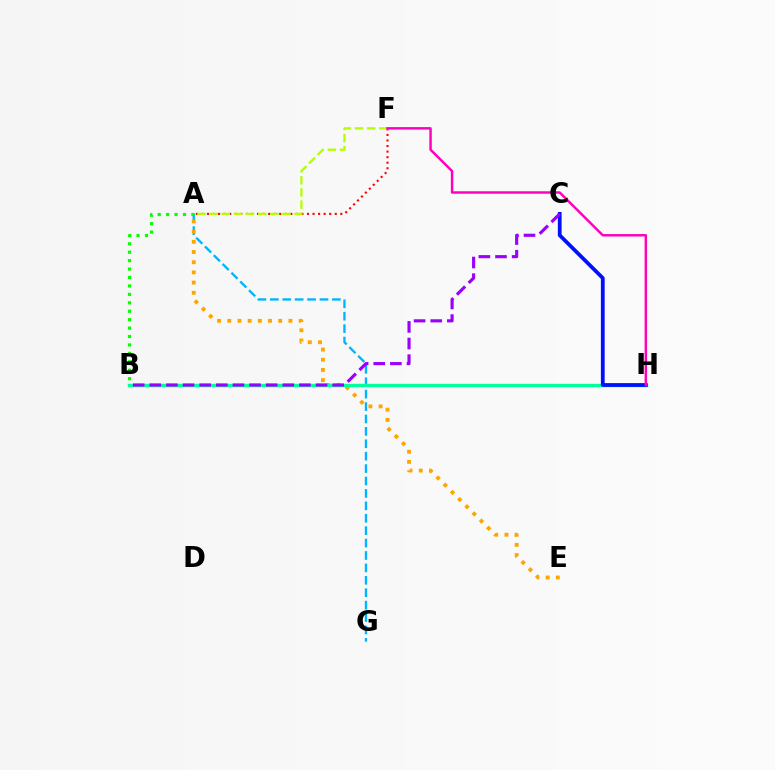{('A', 'F'): [{'color': '#ff0000', 'line_style': 'dotted', 'thickness': 1.51}, {'color': '#b3ff00', 'line_style': 'dashed', 'thickness': 1.65}], ('A', 'G'): [{'color': '#00b5ff', 'line_style': 'dashed', 'thickness': 1.69}], ('A', 'E'): [{'color': '#ffa500', 'line_style': 'dotted', 'thickness': 2.77}], ('A', 'B'): [{'color': '#08ff00', 'line_style': 'dotted', 'thickness': 2.29}], ('B', 'H'): [{'color': '#00ff9d', 'line_style': 'solid', 'thickness': 2.45}], ('C', 'H'): [{'color': '#0010ff', 'line_style': 'solid', 'thickness': 2.71}], ('F', 'H'): [{'color': '#ff00bd', 'line_style': 'solid', 'thickness': 1.77}], ('B', 'C'): [{'color': '#9b00ff', 'line_style': 'dashed', 'thickness': 2.26}]}